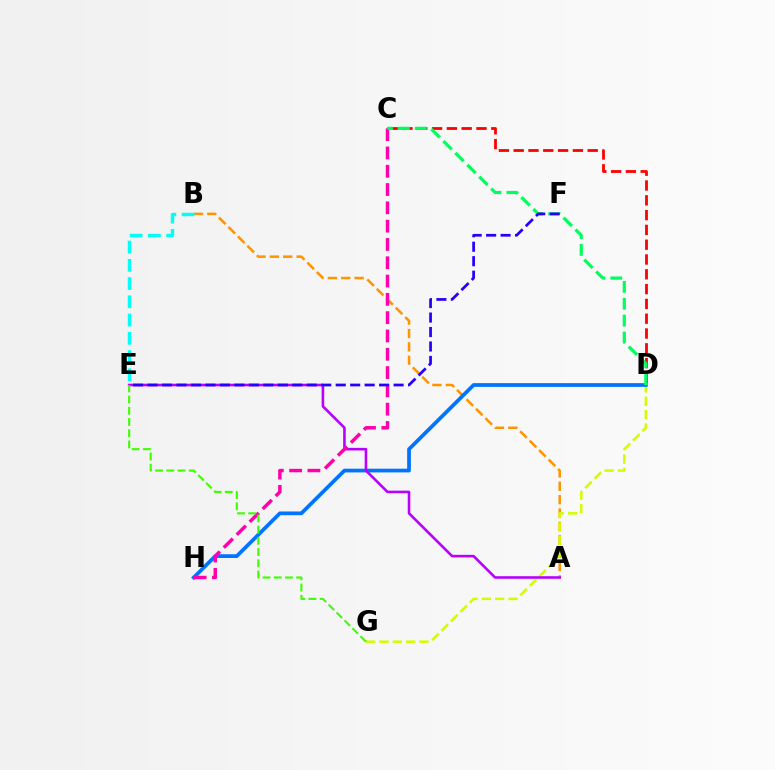{('A', 'B'): [{'color': '#ff9400', 'line_style': 'dashed', 'thickness': 1.82}], ('D', 'G'): [{'color': '#d1ff00', 'line_style': 'dashed', 'thickness': 1.81}], ('D', 'H'): [{'color': '#0074ff', 'line_style': 'solid', 'thickness': 2.69}], ('C', 'D'): [{'color': '#ff0000', 'line_style': 'dashed', 'thickness': 2.01}, {'color': '#00ff5c', 'line_style': 'dashed', 'thickness': 2.29}], ('A', 'E'): [{'color': '#b900ff', 'line_style': 'solid', 'thickness': 1.87}], ('C', 'H'): [{'color': '#ff00ac', 'line_style': 'dashed', 'thickness': 2.49}], ('B', 'E'): [{'color': '#00fff6', 'line_style': 'dashed', 'thickness': 2.48}], ('E', 'F'): [{'color': '#2500ff', 'line_style': 'dashed', 'thickness': 1.97}], ('E', 'G'): [{'color': '#3dff00', 'line_style': 'dashed', 'thickness': 1.52}]}